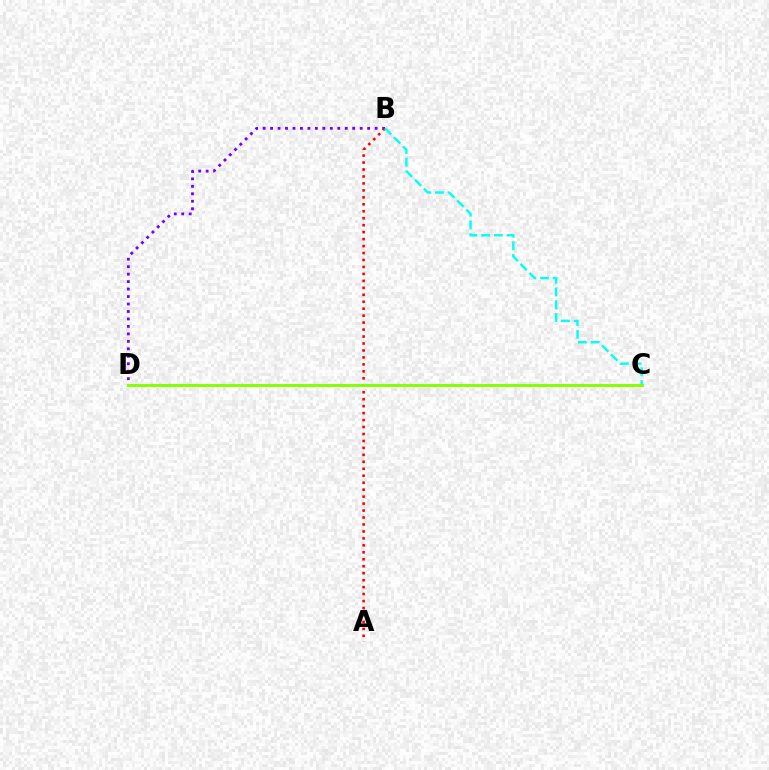{('B', 'D'): [{'color': '#7200ff', 'line_style': 'dotted', 'thickness': 2.03}], ('A', 'B'): [{'color': '#ff0000', 'line_style': 'dotted', 'thickness': 1.89}], ('B', 'C'): [{'color': '#00fff6', 'line_style': 'dashed', 'thickness': 1.73}], ('C', 'D'): [{'color': '#84ff00', 'line_style': 'solid', 'thickness': 2.1}]}